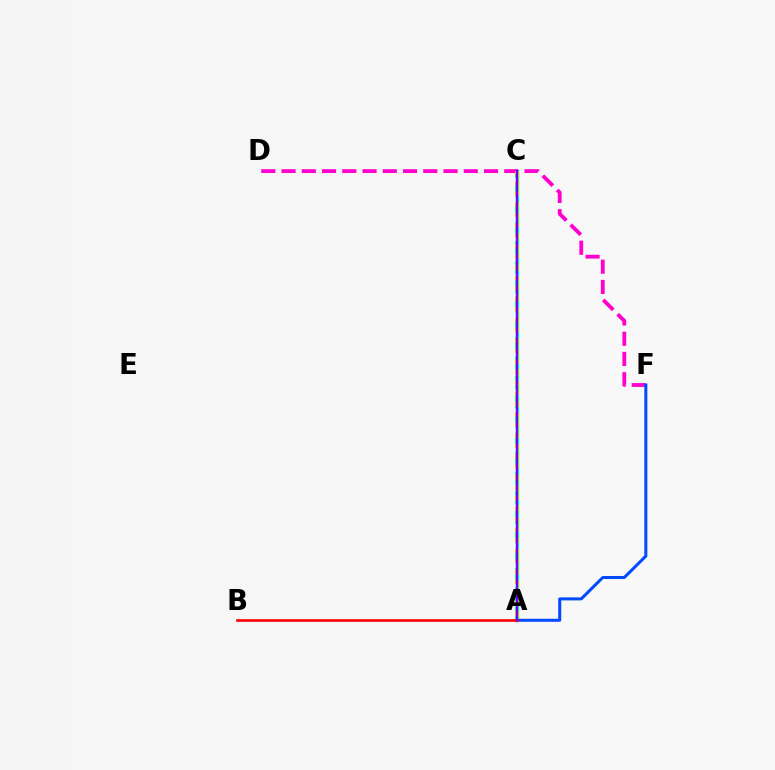{('A', 'C'): [{'color': '#00ff39', 'line_style': 'dashed', 'thickness': 2.61}, {'color': '#00fff6', 'line_style': 'solid', 'thickness': 2.48}, {'color': '#84ff00', 'line_style': 'dashed', 'thickness': 2.06}, {'color': '#ffbd00', 'line_style': 'dotted', 'thickness': 2.85}, {'color': '#7200ff', 'line_style': 'solid', 'thickness': 1.68}], ('D', 'F'): [{'color': '#ff00cf', 'line_style': 'dashed', 'thickness': 2.75}], ('A', 'F'): [{'color': '#004bff', 'line_style': 'solid', 'thickness': 2.18}], ('A', 'B'): [{'color': '#ff0000', 'line_style': 'solid', 'thickness': 1.9}]}